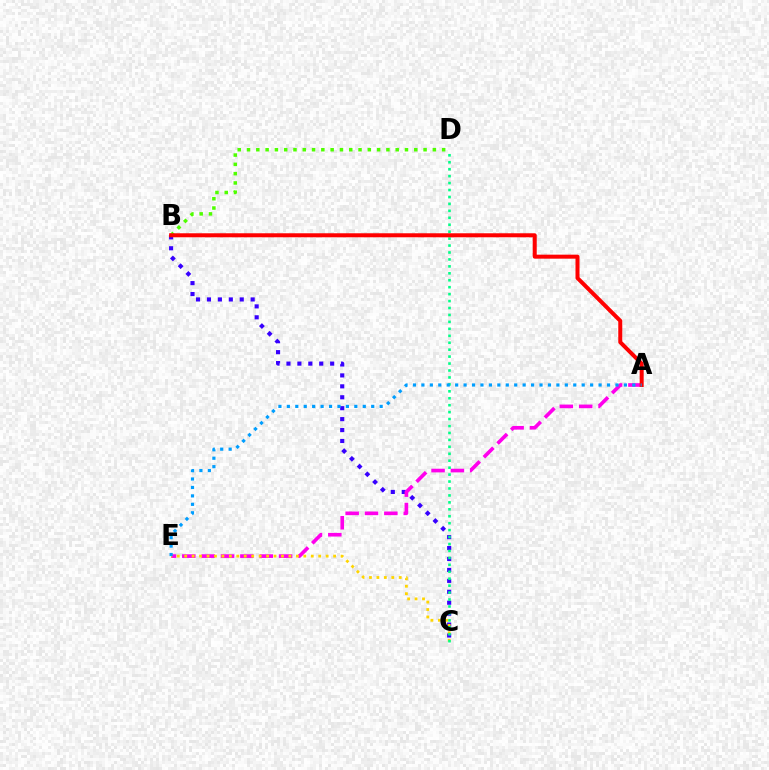{('B', 'C'): [{'color': '#3700ff', 'line_style': 'dotted', 'thickness': 2.97}], ('B', 'D'): [{'color': '#4fff00', 'line_style': 'dotted', 'thickness': 2.52}], ('A', 'E'): [{'color': '#ff00ed', 'line_style': 'dashed', 'thickness': 2.63}, {'color': '#009eff', 'line_style': 'dotted', 'thickness': 2.29}], ('C', 'E'): [{'color': '#ffd500', 'line_style': 'dotted', 'thickness': 2.02}], ('C', 'D'): [{'color': '#00ff86', 'line_style': 'dotted', 'thickness': 1.89}], ('A', 'B'): [{'color': '#ff0000', 'line_style': 'solid', 'thickness': 2.88}]}